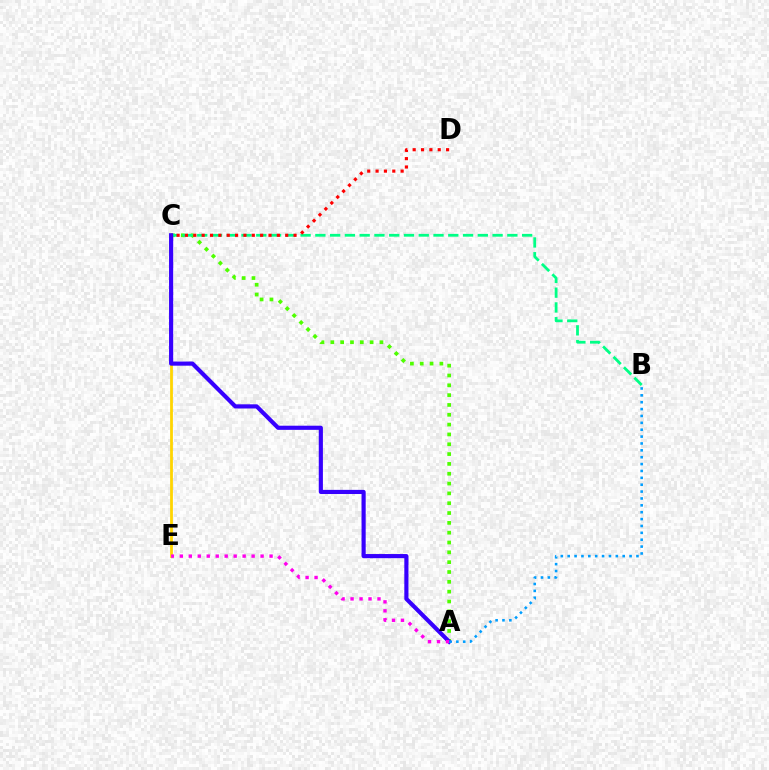{('A', 'C'): [{'color': '#4fff00', 'line_style': 'dotted', 'thickness': 2.67}, {'color': '#3700ff', 'line_style': 'solid', 'thickness': 2.98}], ('C', 'E'): [{'color': '#ffd500', 'line_style': 'solid', 'thickness': 2.0}], ('B', 'C'): [{'color': '#00ff86', 'line_style': 'dashed', 'thickness': 2.01}], ('C', 'D'): [{'color': '#ff0000', 'line_style': 'dotted', 'thickness': 2.27}], ('A', 'E'): [{'color': '#ff00ed', 'line_style': 'dotted', 'thickness': 2.44}], ('A', 'B'): [{'color': '#009eff', 'line_style': 'dotted', 'thickness': 1.87}]}